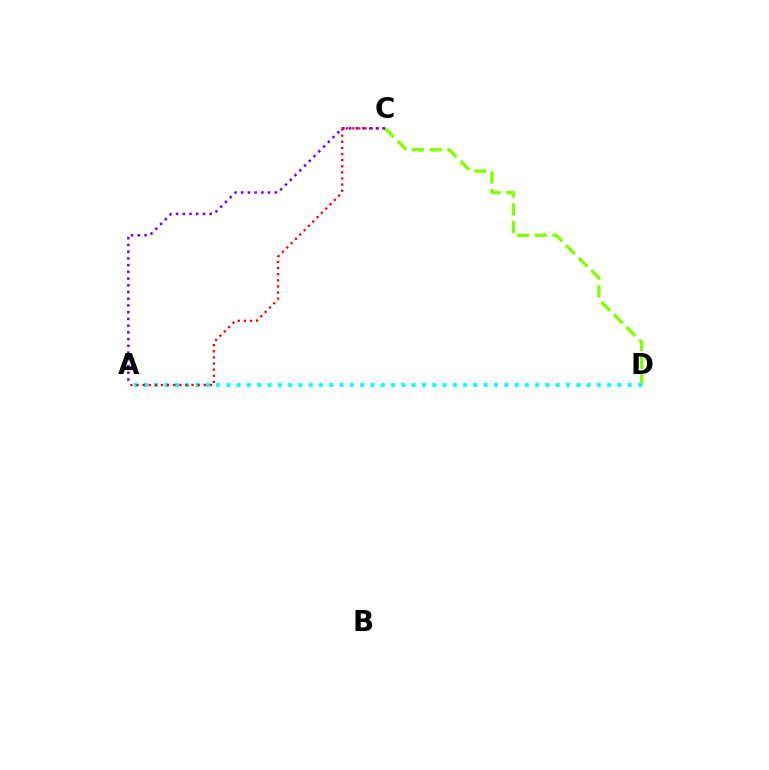{('C', 'D'): [{'color': '#84ff00', 'line_style': 'dashed', 'thickness': 2.42}], ('A', 'D'): [{'color': '#00fff6', 'line_style': 'dotted', 'thickness': 2.8}], ('A', 'C'): [{'color': '#ff0000', 'line_style': 'dotted', 'thickness': 1.66}, {'color': '#7200ff', 'line_style': 'dotted', 'thickness': 1.83}]}